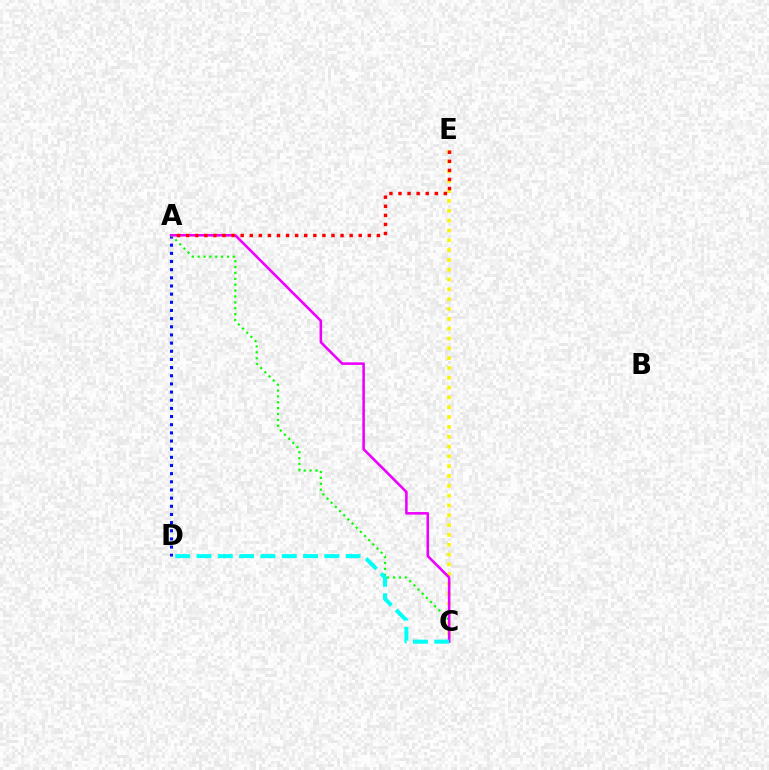{('A', 'D'): [{'color': '#0010ff', 'line_style': 'dotted', 'thickness': 2.22}], ('A', 'C'): [{'color': '#08ff00', 'line_style': 'dotted', 'thickness': 1.6}, {'color': '#ee00ff', 'line_style': 'solid', 'thickness': 1.85}], ('C', 'E'): [{'color': '#fcf500', 'line_style': 'dotted', 'thickness': 2.67}], ('A', 'E'): [{'color': '#ff0000', 'line_style': 'dotted', 'thickness': 2.47}], ('C', 'D'): [{'color': '#00fff6', 'line_style': 'dashed', 'thickness': 2.89}]}